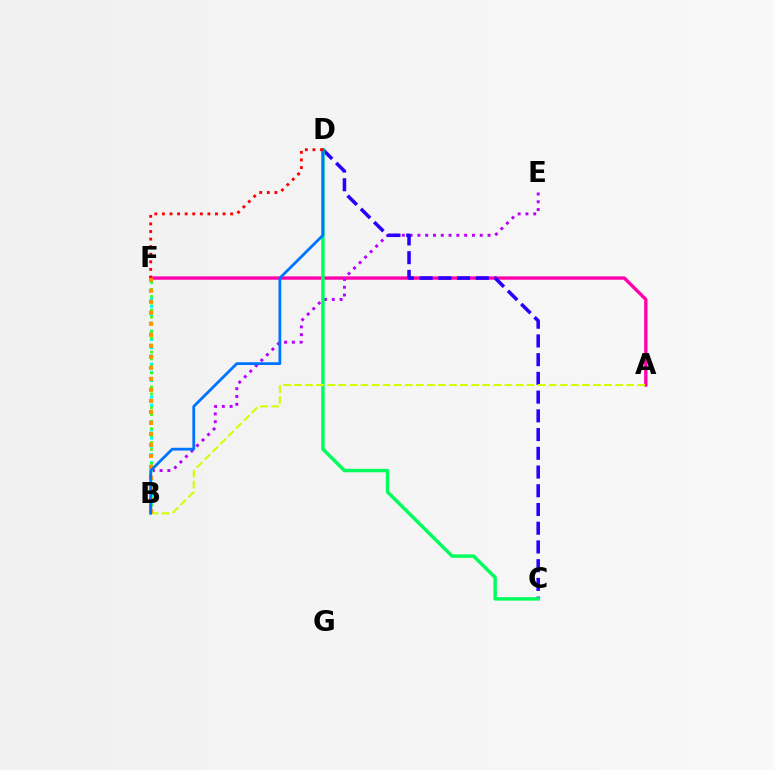{('A', 'F'): [{'color': '#ff00ac', 'line_style': 'solid', 'thickness': 2.41}], ('B', 'E'): [{'color': '#b900ff', 'line_style': 'dotted', 'thickness': 2.12}], ('C', 'D'): [{'color': '#2500ff', 'line_style': 'dashed', 'thickness': 2.54}, {'color': '#00ff5c', 'line_style': 'solid', 'thickness': 2.48}], ('B', 'F'): [{'color': '#00fff6', 'line_style': 'dotted', 'thickness': 2.23}, {'color': '#3dff00', 'line_style': 'dotted', 'thickness': 1.89}, {'color': '#ff9400', 'line_style': 'dotted', 'thickness': 2.99}], ('A', 'B'): [{'color': '#d1ff00', 'line_style': 'dashed', 'thickness': 1.5}], ('B', 'D'): [{'color': '#0074ff', 'line_style': 'solid', 'thickness': 2.01}], ('D', 'F'): [{'color': '#ff0000', 'line_style': 'dotted', 'thickness': 2.06}]}